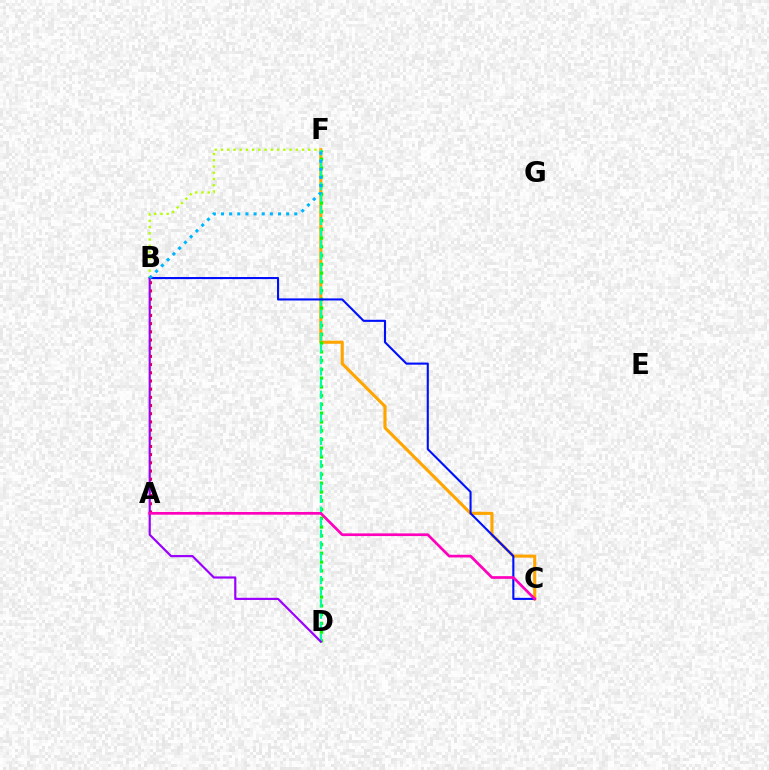{('C', 'F'): [{'color': '#ffa500', 'line_style': 'solid', 'thickness': 2.25}], ('D', 'F'): [{'color': '#08ff00', 'line_style': 'dotted', 'thickness': 2.38}, {'color': '#00ff9d', 'line_style': 'dashed', 'thickness': 1.57}], ('A', 'B'): [{'color': '#ff0000', 'line_style': 'dotted', 'thickness': 2.22}], ('B', 'C'): [{'color': '#0010ff', 'line_style': 'solid', 'thickness': 1.51}], ('B', 'F'): [{'color': '#b3ff00', 'line_style': 'dotted', 'thickness': 1.69}, {'color': '#00b5ff', 'line_style': 'dotted', 'thickness': 2.21}], ('B', 'D'): [{'color': '#9b00ff', 'line_style': 'solid', 'thickness': 1.57}], ('A', 'C'): [{'color': '#ff00bd', 'line_style': 'solid', 'thickness': 1.94}]}